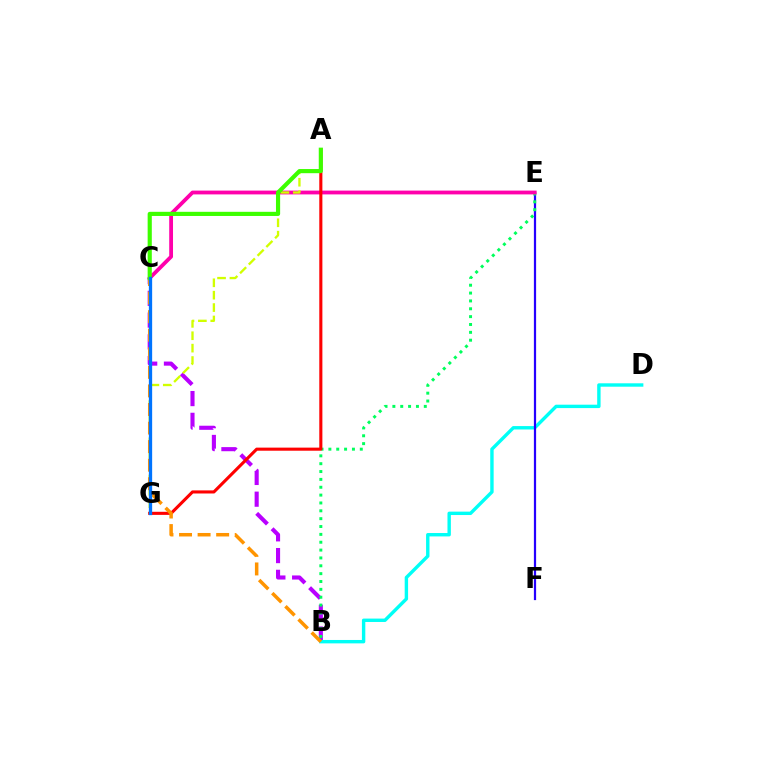{('B', 'C'): [{'color': '#b900ff', 'line_style': 'dashed', 'thickness': 2.95}, {'color': '#ff9400', 'line_style': 'dashed', 'thickness': 2.52}], ('B', 'D'): [{'color': '#00fff6', 'line_style': 'solid', 'thickness': 2.45}], ('E', 'F'): [{'color': '#2500ff', 'line_style': 'solid', 'thickness': 1.6}], ('B', 'E'): [{'color': '#00ff5c', 'line_style': 'dotted', 'thickness': 2.13}], ('C', 'E'): [{'color': '#ff00ac', 'line_style': 'solid', 'thickness': 2.74}], ('A', 'G'): [{'color': '#d1ff00', 'line_style': 'dashed', 'thickness': 1.68}, {'color': '#ff0000', 'line_style': 'solid', 'thickness': 2.22}], ('A', 'C'): [{'color': '#3dff00', 'line_style': 'solid', 'thickness': 2.99}], ('C', 'G'): [{'color': '#0074ff', 'line_style': 'solid', 'thickness': 2.38}]}